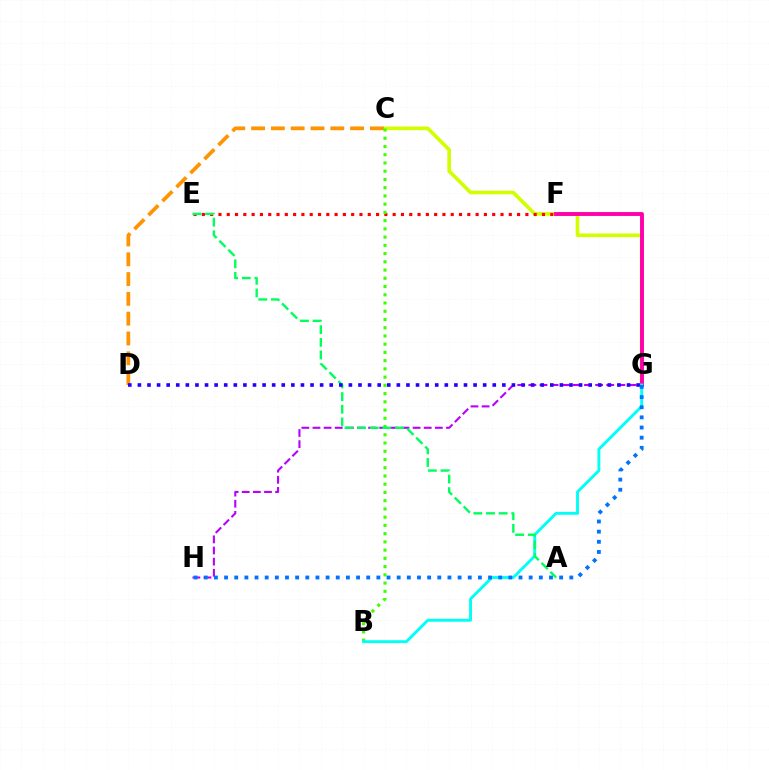{('C', 'G'): [{'color': '#d1ff00', 'line_style': 'solid', 'thickness': 2.62}], ('E', 'F'): [{'color': '#ff0000', 'line_style': 'dotted', 'thickness': 2.25}], ('G', 'H'): [{'color': '#b900ff', 'line_style': 'dashed', 'thickness': 1.51}, {'color': '#0074ff', 'line_style': 'dotted', 'thickness': 2.76}], ('F', 'G'): [{'color': '#ff00ac', 'line_style': 'solid', 'thickness': 2.8}], ('C', 'D'): [{'color': '#ff9400', 'line_style': 'dashed', 'thickness': 2.69}], ('B', 'C'): [{'color': '#3dff00', 'line_style': 'dotted', 'thickness': 2.24}], ('B', 'G'): [{'color': '#00fff6', 'line_style': 'solid', 'thickness': 2.08}], ('A', 'E'): [{'color': '#00ff5c', 'line_style': 'dashed', 'thickness': 1.72}], ('D', 'G'): [{'color': '#2500ff', 'line_style': 'dotted', 'thickness': 2.61}]}